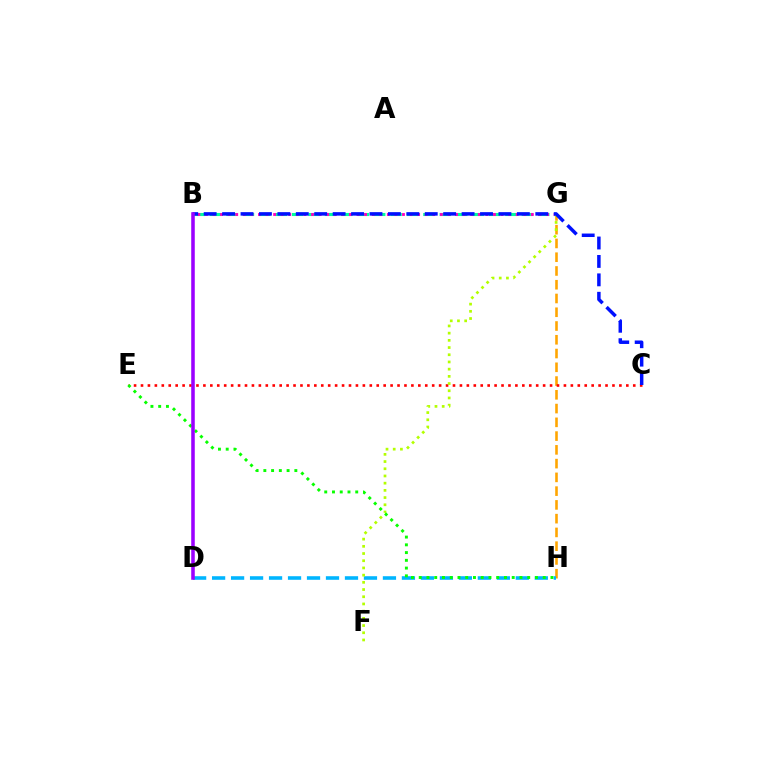{('G', 'H'): [{'color': '#ffa500', 'line_style': 'dashed', 'thickness': 1.87}], ('C', 'E'): [{'color': '#ff0000', 'line_style': 'dotted', 'thickness': 1.88}], ('B', 'G'): [{'color': '#00ff9d', 'line_style': 'dashed', 'thickness': 2.23}, {'color': '#ff00bd', 'line_style': 'dotted', 'thickness': 2.06}], ('D', 'H'): [{'color': '#00b5ff', 'line_style': 'dashed', 'thickness': 2.58}], ('F', 'G'): [{'color': '#b3ff00', 'line_style': 'dotted', 'thickness': 1.96}], ('B', 'C'): [{'color': '#0010ff', 'line_style': 'dashed', 'thickness': 2.5}], ('E', 'H'): [{'color': '#08ff00', 'line_style': 'dotted', 'thickness': 2.11}], ('B', 'D'): [{'color': '#9b00ff', 'line_style': 'solid', 'thickness': 2.55}]}